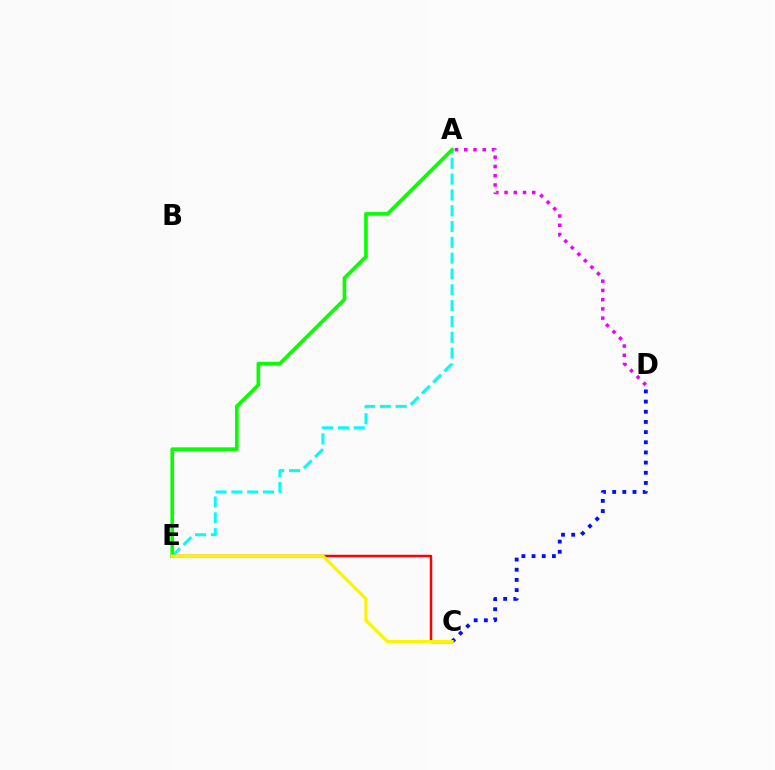{('A', 'D'): [{'color': '#ee00ff', 'line_style': 'dotted', 'thickness': 2.51}], ('A', 'E'): [{'color': '#00fff6', 'line_style': 'dashed', 'thickness': 2.15}, {'color': '#08ff00', 'line_style': 'solid', 'thickness': 2.63}], ('C', 'E'): [{'color': '#ff0000', 'line_style': 'solid', 'thickness': 1.78}, {'color': '#fcf500', 'line_style': 'solid', 'thickness': 2.37}], ('C', 'D'): [{'color': '#0010ff', 'line_style': 'dotted', 'thickness': 2.76}]}